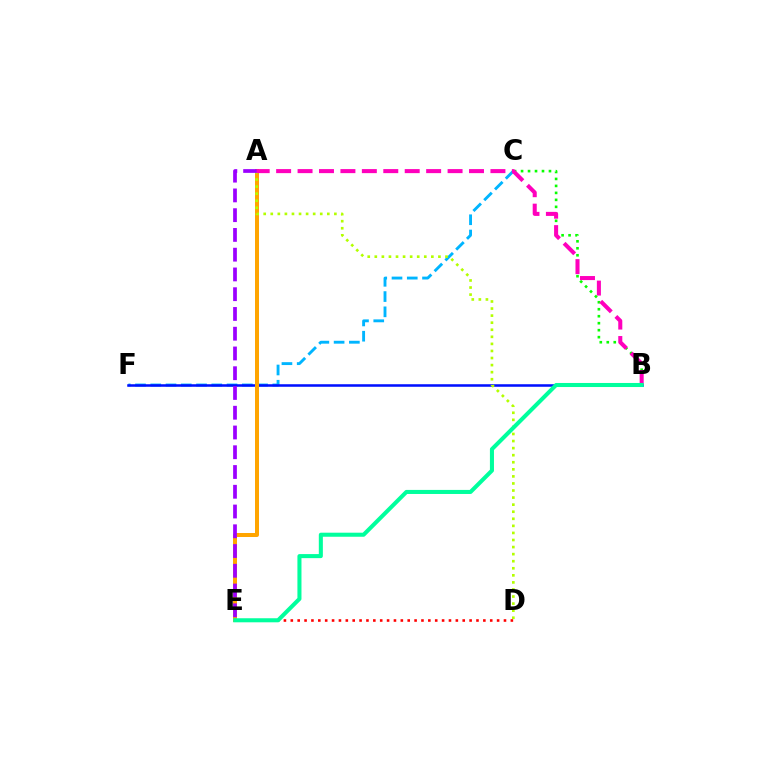{('C', 'F'): [{'color': '#00b5ff', 'line_style': 'dashed', 'thickness': 2.07}], ('D', 'E'): [{'color': '#ff0000', 'line_style': 'dotted', 'thickness': 1.87}], ('B', 'F'): [{'color': '#0010ff', 'line_style': 'solid', 'thickness': 1.83}], ('A', 'E'): [{'color': '#ffa500', 'line_style': 'solid', 'thickness': 2.87}, {'color': '#9b00ff', 'line_style': 'dashed', 'thickness': 2.68}], ('A', 'D'): [{'color': '#b3ff00', 'line_style': 'dotted', 'thickness': 1.92}], ('B', 'C'): [{'color': '#08ff00', 'line_style': 'dotted', 'thickness': 1.9}], ('A', 'B'): [{'color': '#ff00bd', 'line_style': 'dashed', 'thickness': 2.91}], ('B', 'E'): [{'color': '#00ff9d', 'line_style': 'solid', 'thickness': 2.92}]}